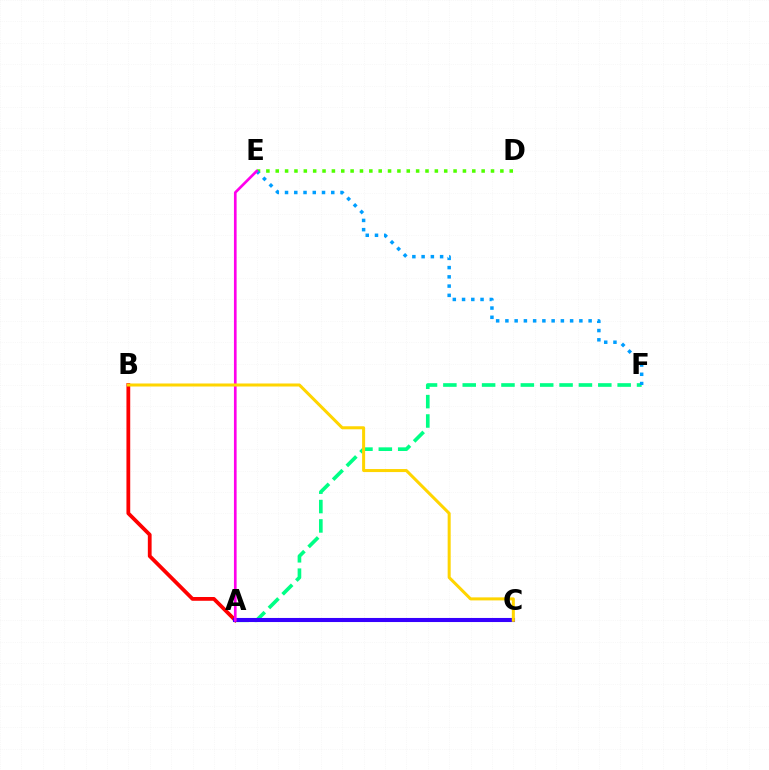{('A', 'B'): [{'color': '#ff0000', 'line_style': 'solid', 'thickness': 2.72}], ('A', 'F'): [{'color': '#00ff86', 'line_style': 'dashed', 'thickness': 2.63}], ('A', 'C'): [{'color': '#3700ff', 'line_style': 'solid', 'thickness': 2.94}], ('D', 'E'): [{'color': '#4fff00', 'line_style': 'dotted', 'thickness': 2.54}], ('E', 'F'): [{'color': '#009eff', 'line_style': 'dotted', 'thickness': 2.51}], ('A', 'E'): [{'color': '#ff00ed', 'line_style': 'solid', 'thickness': 1.93}], ('B', 'C'): [{'color': '#ffd500', 'line_style': 'solid', 'thickness': 2.18}]}